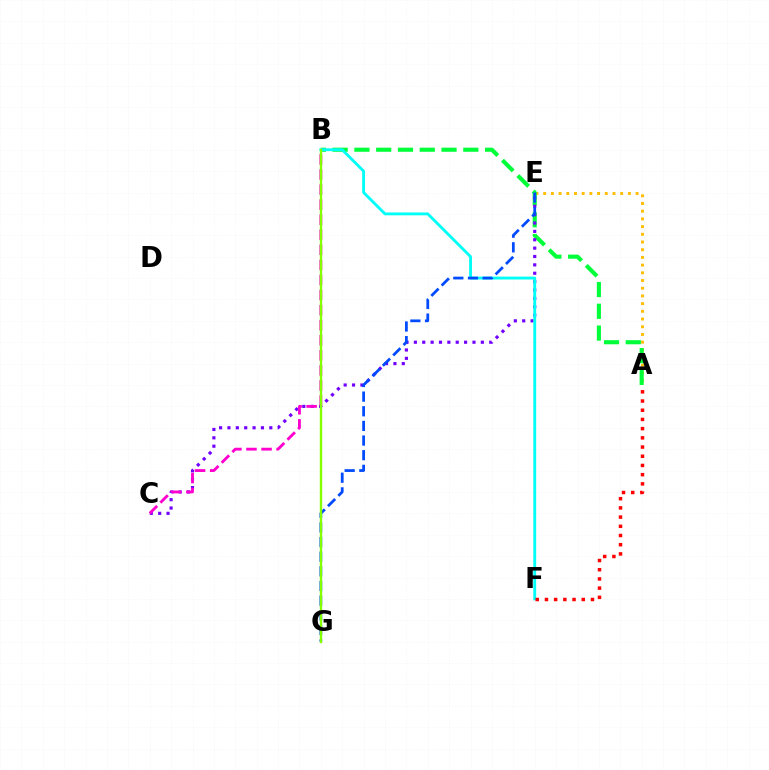{('A', 'E'): [{'color': '#ffbd00', 'line_style': 'dotted', 'thickness': 2.09}], ('A', 'B'): [{'color': '#00ff39', 'line_style': 'dashed', 'thickness': 2.96}], ('C', 'E'): [{'color': '#7200ff', 'line_style': 'dotted', 'thickness': 2.27}], ('B', 'F'): [{'color': '#00fff6', 'line_style': 'solid', 'thickness': 2.06}], ('B', 'C'): [{'color': '#ff00cf', 'line_style': 'dashed', 'thickness': 2.05}], ('E', 'G'): [{'color': '#004bff', 'line_style': 'dashed', 'thickness': 1.99}], ('B', 'G'): [{'color': '#84ff00', 'line_style': 'solid', 'thickness': 1.71}], ('A', 'F'): [{'color': '#ff0000', 'line_style': 'dotted', 'thickness': 2.5}]}